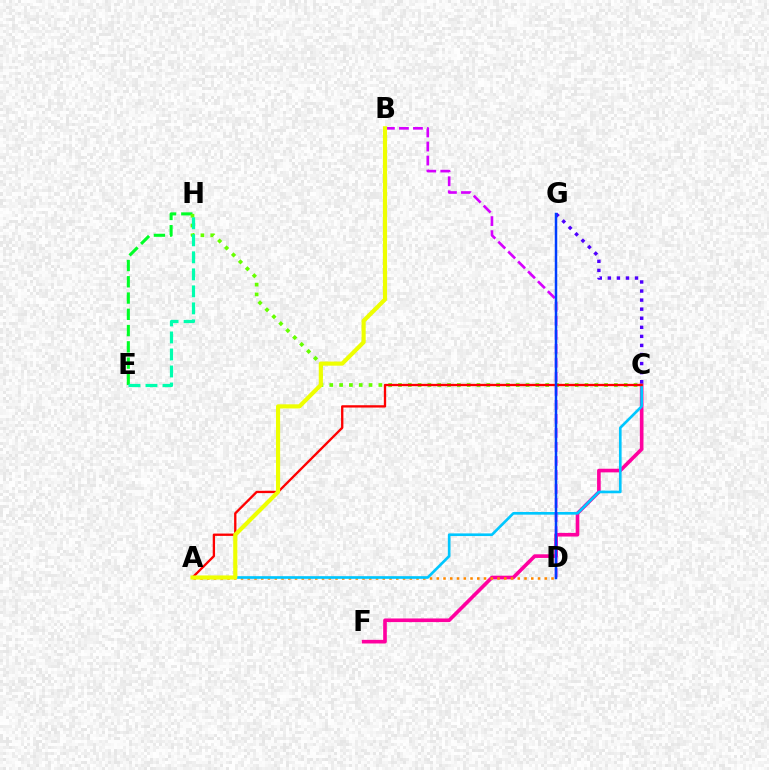{('C', 'F'): [{'color': '#ff00a0', 'line_style': 'solid', 'thickness': 2.61}], ('A', 'D'): [{'color': '#ff8800', 'line_style': 'dotted', 'thickness': 1.83}], ('E', 'H'): [{'color': '#00ff27', 'line_style': 'dashed', 'thickness': 2.21}, {'color': '#00ffaf', 'line_style': 'dashed', 'thickness': 2.31}], ('A', 'C'): [{'color': '#00c7ff', 'line_style': 'solid', 'thickness': 1.91}, {'color': '#ff0000', 'line_style': 'solid', 'thickness': 1.68}], ('B', 'D'): [{'color': '#d600ff', 'line_style': 'dashed', 'thickness': 1.9}], ('C', 'G'): [{'color': '#4f00ff', 'line_style': 'dotted', 'thickness': 2.46}], ('C', 'H'): [{'color': '#66ff00', 'line_style': 'dotted', 'thickness': 2.67}], ('A', 'B'): [{'color': '#eeff00', 'line_style': 'solid', 'thickness': 2.98}], ('D', 'G'): [{'color': '#003fff', 'line_style': 'solid', 'thickness': 1.79}]}